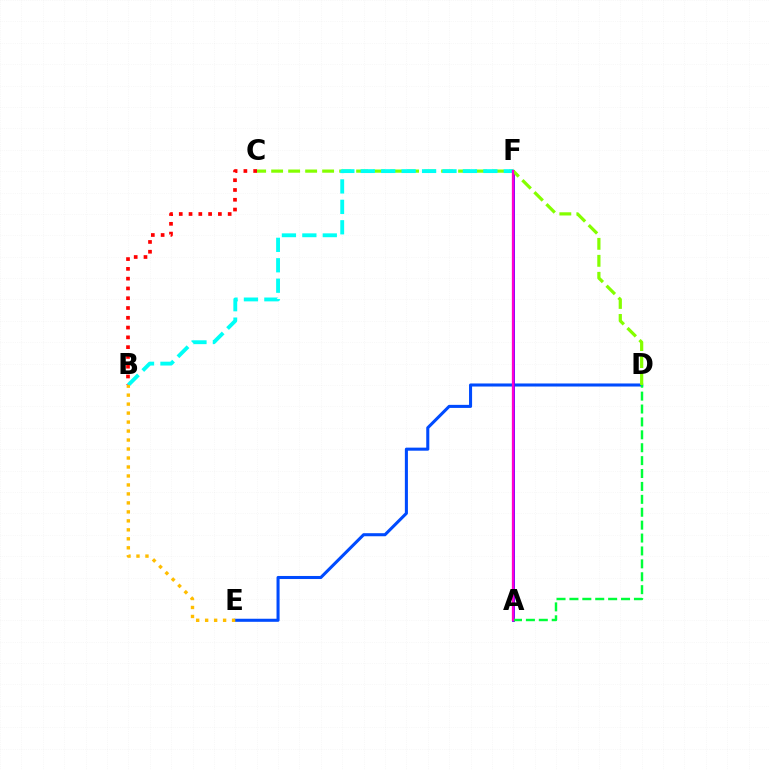{('D', 'E'): [{'color': '#004bff', 'line_style': 'solid', 'thickness': 2.2}], ('A', 'F'): [{'color': '#7200ff', 'line_style': 'solid', 'thickness': 2.07}, {'color': '#ff00cf', 'line_style': 'solid', 'thickness': 1.65}], ('C', 'D'): [{'color': '#84ff00', 'line_style': 'dashed', 'thickness': 2.31}], ('B', 'C'): [{'color': '#ff0000', 'line_style': 'dotted', 'thickness': 2.66}], ('B', 'F'): [{'color': '#00fff6', 'line_style': 'dashed', 'thickness': 2.78}], ('A', 'D'): [{'color': '#00ff39', 'line_style': 'dashed', 'thickness': 1.75}], ('B', 'E'): [{'color': '#ffbd00', 'line_style': 'dotted', 'thickness': 2.44}]}